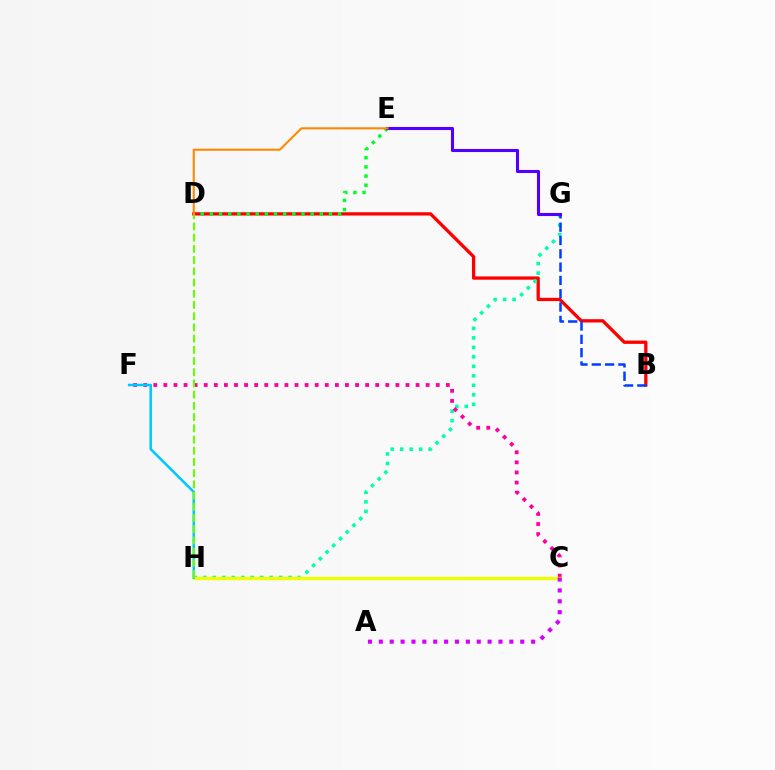{('B', 'D'): [{'color': '#ff0000', 'line_style': 'solid', 'thickness': 2.37}], ('G', 'H'): [{'color': '#00ffaf', 'line_style': 'dotted', 'thickness': 2.58}], ('B', 'G'): [{'color': '#003fff', 'line_style': 'dashed', 'thickness': 1.81}], ('C', 'F'): [{'color': '#ff00a0', 'line_style': 'dotted', 'thickness': 2.74}], ('D', 'E'): [{'color': '#00ff27', 'line_style': 'dotted', 'thickness': 2.49}, {'color': '#ff8800', 'line_style': 'solid', 'thickness': 1.51}], ('C', 'H'): [{'color': '#eeff00', 'line_style': 'solid', 'thickness': 2.43}], ('A', 'C'): [{'color': '#d600ff', 'line_style': 'dotted', 'thickness': 2.96}], ('F', 'H'): [{'color': '#00c7ff', 'line_style': 'solid', 'thickness': 1.81}], ('E', 'G'): [{'color': '#4f00ff', 'line_style': 'solid', 'thickness': 2.23}], ('D', 'H'): [{'color': '#66ff00', 'line_style': 'dashed', 'thickness': 1.52}]}